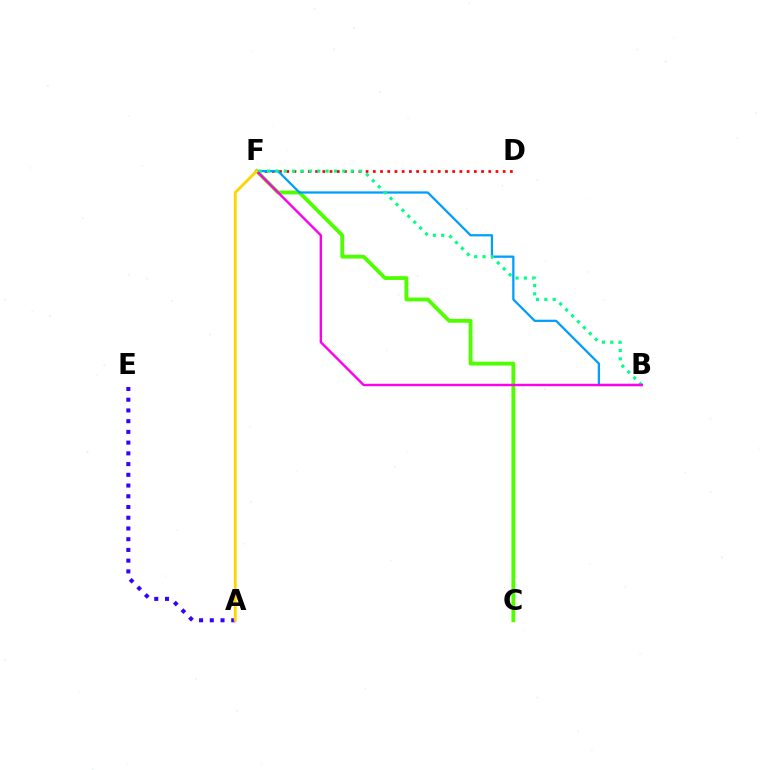{('D', 'F'): [{'color': '#ff0000', 'line_style': 'dotted', 'thickness': 1.96}], ('C', 'F'): [{'color': '#4fff00', 'line_style': 'solid', 'thickness': 2.75}], ('B', 'F'): [{'color': '#009eff', 'line_style': 'solid', 'thickness': 1.63}, {'color': '#00ff86', 'line_style': 'dotted', 'thickness': 2.27}, {'color': '#ff00ed', 'line_style': 'solid', 'thickness': 1.73}], ('A', 'E'): [{'color': '#3700ff', 'line_style': 'dotted', 'thickness': 2.92}], ('A', 'F'): [{'color': '#ffd500', 'line_style': 'solid', 'thickness': 2.06}]}